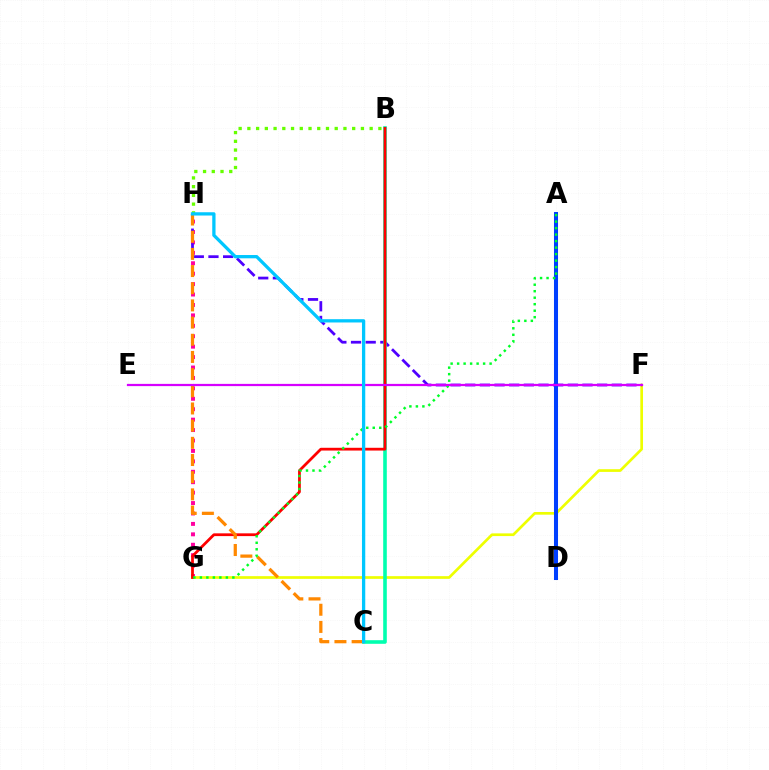{('G', 'H'): [{'color': '#ff00a0', 'line_style': 'dotted', 'thickness': 2.83}], ('F', 'G'): [{'color': '#eeff00', 'line_style': 'solid', 'thickness': 1.94}], ('F', 'H'): [{'color': '#4f00ff', 'line_style': 'dashed', 'thickness': 1.99}], ('B', 'C'): [{'color': '#00ffaf', 'line_style': 'solid', 'thickness': 2.59}], ('B', 'H'): [{'color': '#66ff00', 'line_style': 'dotted', 'thickness': 2.37}], ('A', 'D'): [{'color': '#003fff', 'line_style': 'solid', 'thickness': 2.91}], ('B', 'G'): [{'color': '#ff0000', 'line_style': 'solid', 'thickness': 1.99}], ('C', 'H'): [{'color': '#ff8800', 'line_style': 'dashed', 'thickness': 2.33}, {'color': '#00c7ff', 'line_style': 'solid', 'thickness': 2.37}], ('A', 'G'): [{'color': '#00ff27', 'line_style': 'dotted', 'thickness': 1.77}], ('E', 'F'): [{'color': '#d600ff', 'line_style': 'solid', 'thickness': 1.61}]}